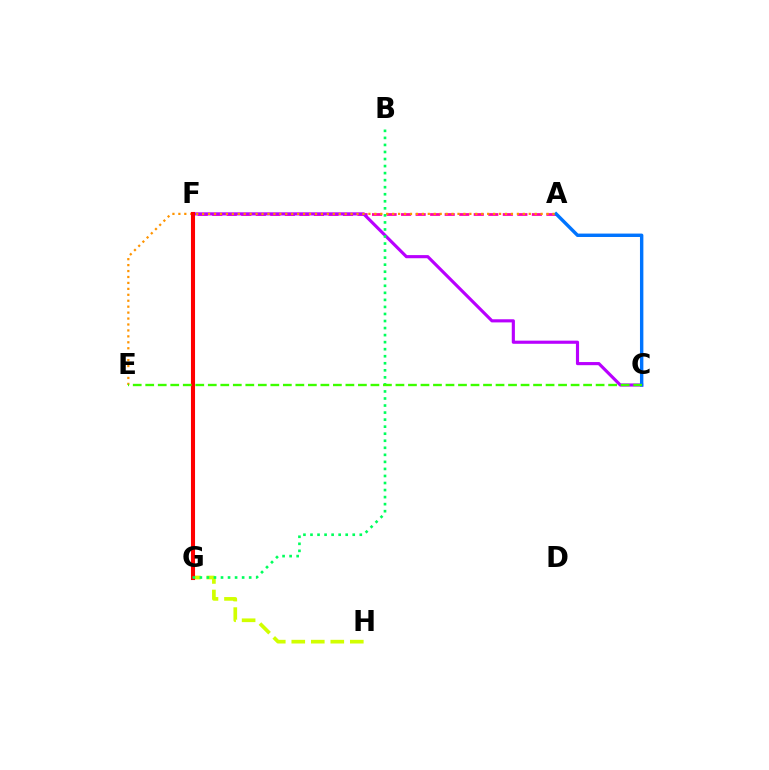{('A', 'F'): [{'color': '#ff00ac', 'line_style': 'dashed', 'thickness': 1.97}], ('C', 'F'): [{'color': '#b900ff', 'line_style': 'solid', 'thickness': 2.26}], ('G', 'H'): [{'color': '#d1ff00', 'line_style': 'dashed', 'thickness': 2.65}], ('F', 'G'): [{'color': '#2500ff', 'line_style': 'dotted', 'thickness': 2.83}, {'color': '#00fff6', 'line_style': 'dotted', 'thickness': 2.69}, {'color': '#ff0000', 'line_style': 'solid', 'thickness': 2.93}], ('A', 'C'): [{'color': '#0074ff', 'line_style': 'solid', 'thickness': 2.45}], ('A', 'E'): [{'color': '#ff9400', 'line_style': 'dotted', 'thickness': 1.61}], ('B', 'G'): [{'color': '#00ff5c', 'line_style': 'dotted', 'thickness': 1.91}], ('C', 'E'): [{'color': '#3dff00', 'line_style': 'dashed', 'thickness': 1.7}]}